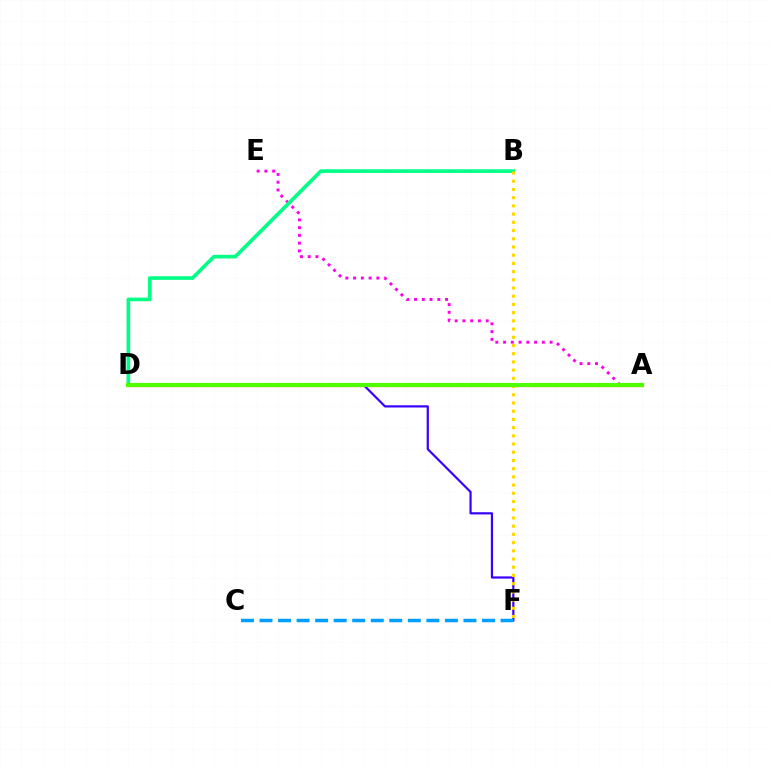{('A', 'E'): [{'color': '#ff00ed', 'line_style': 'dotted', 'thickness': 2.11}], ('A', 'D'): [{'color': '#ff0000', 'line_style': 'solid', 'thickness': 2.3}, {'color': '#4fff00', 'line_style': 'solid', 'thickness': 2.96}], ('D', 'F'): [{'color': '#3700ff', 'line_style': 'solid', 'thickness': 1.58}], ('C', 'F'): [{'color': '#009eff', 'line_style': 'dashed', 'thickness': 2.52}], ('B', 'D'): [{'color': '#00ff86', 'line_style': 'solid', 'thickness': 2.62}], ('B', 'F'): [{'color': '#ffd500', 'line_style': 'dotted', 'thickness': 2.23}]}